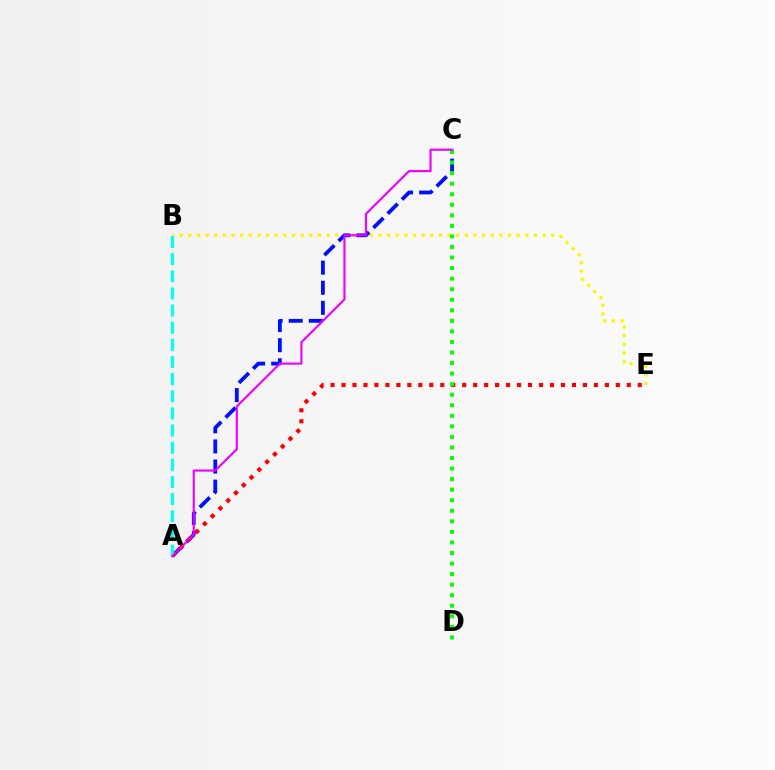{('B', 'E'): [{'color': '#fcf500', 'line_style': 'dotted', 'thickness': 2.35}], ('A', 'C'): [{'color': '#0010ff', 'line_style': 'dashed', 'thickness': 2.73}, {'color': '#ee00ff', 'line_style': 'solid', 'thickness': 1.54}], ('A', 'E'): [{'color': '#ff0000', 'line_style': 'dotted', 'thickness': 2.98}], ('A', 'B'): [{'color': '#00fff6', 'line_style': 'dashed', 'thickness': 2.33}], ('C', 'D'): [{'color': '#08ff00', 'line_style': 'dotted', 'thickness': 2.87}]}